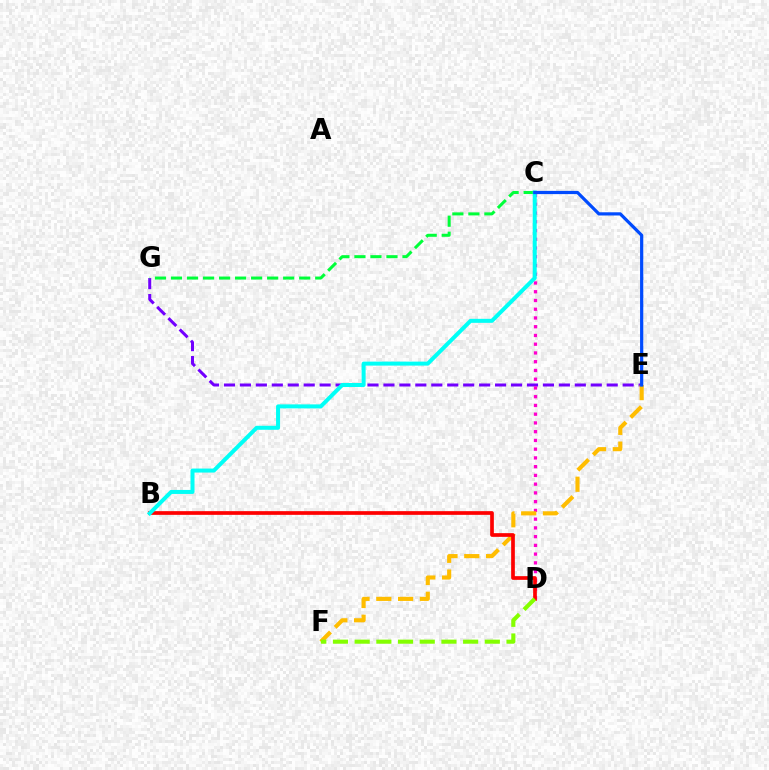{('E', 'G'): [{'color': '#7200ff', 'line_style': 'dashed', 'thickness': 2.17}], ('C', 'D'): [{'color': '#ff00cf', 'line_style': 'dotted', 'thickness': 2.38}], ('C', 'G'): [{'color': '#00ff39', 'line_style': 'dashed', 'thickness': 2.18}], ('E', 'F'): [{'color': '#ffbd00', 'line_style': 'dashed', 'thickness': 2.96}], ('B', 'D'): [{'color': '#ff0000', 'line_style': 'solid', 'thickness': 2.66}], ('D', 'F'): [{'color': '#84ff00', 'line_style': 'dashed', 'thickness': 2.95}], ('B', 'C'): [{'color': '#00fff6', 'line_style': 'solid', 'thickness': 2.88}], ('C', 'E'): [{'color': '#004bff', 'line_style': 'solid', 'thickness': 2.31}]}